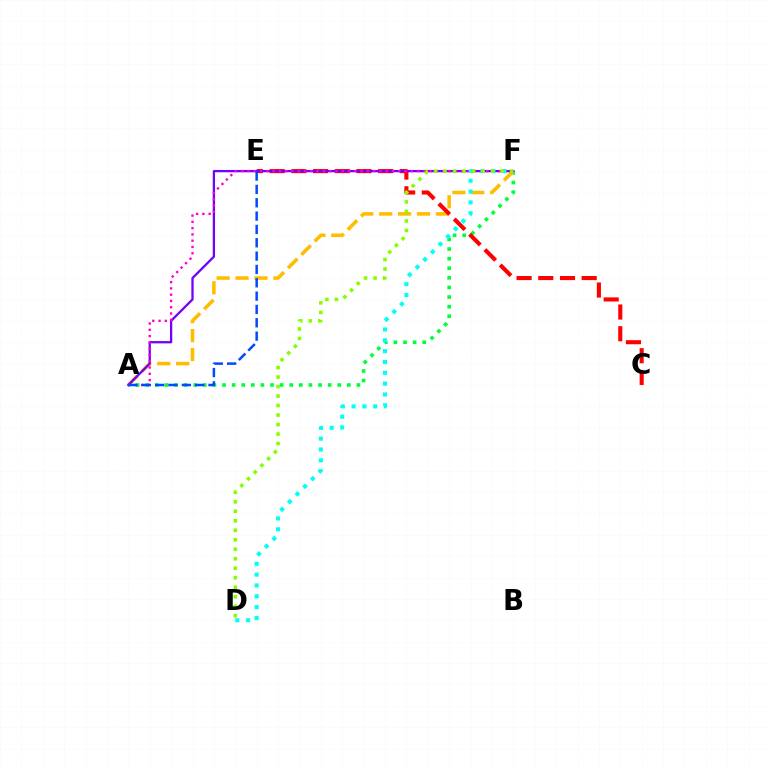{('A', 'F'): [{'color': '#00ff39', 'line_style': 'dotted', 'thickness': 2.61}, {'color': '#ffbd00', 'line_style': 'dashed', 'thickness': 2.57}, {'color': '#7200ff', 'line_style': 'solid', 'thickness': 1.65}, {'color': '#ff00cf', 'line_style': 'dotted', 'thickness': 1.71}], ('C', 'E'): [{'color': '#ff0000', 'line_style': 'dashed', 'thickness': 2.95}], ('A', 'E'): [{'color': '#004bff', 'line_style': 'dashed', 'thickness': 1.81}], ('D', 'F'): [{'color': '#00fff6', 'line_style': 'dotted', 'thickness': 2.94}, {'color': '#84ff00', 'line_style': 'dotted', 'thickness': 2.58}]}